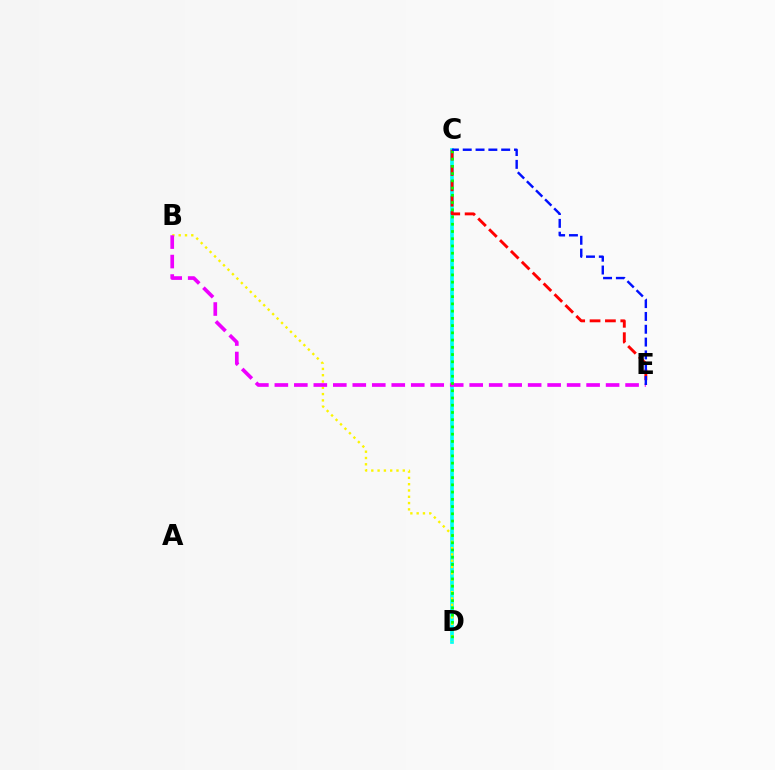{('C', 'D'): [{'color': '#00fff6', 'line_style': 'solid', 'thickness': 2.65}, {'color': '#08ff00', 'line_style': 'dotted', 'thickness': 1.97}], ('B', 'D'): [{'color': '#fcf500', 'line_style': 'dotted', 'thickness': 1.71}], ('C', 'E'): [{'color': '#ff0000', 'line_style': 'dashed', 'thickness': 2.09}, {'color': '#0010ff', 'line_style': 'dashed', 'thickness': 1.74}], ('B', 'E'): [{'color': '#ee00ff', 'line_style': 'dashed', 'thickness': 2.65}]}